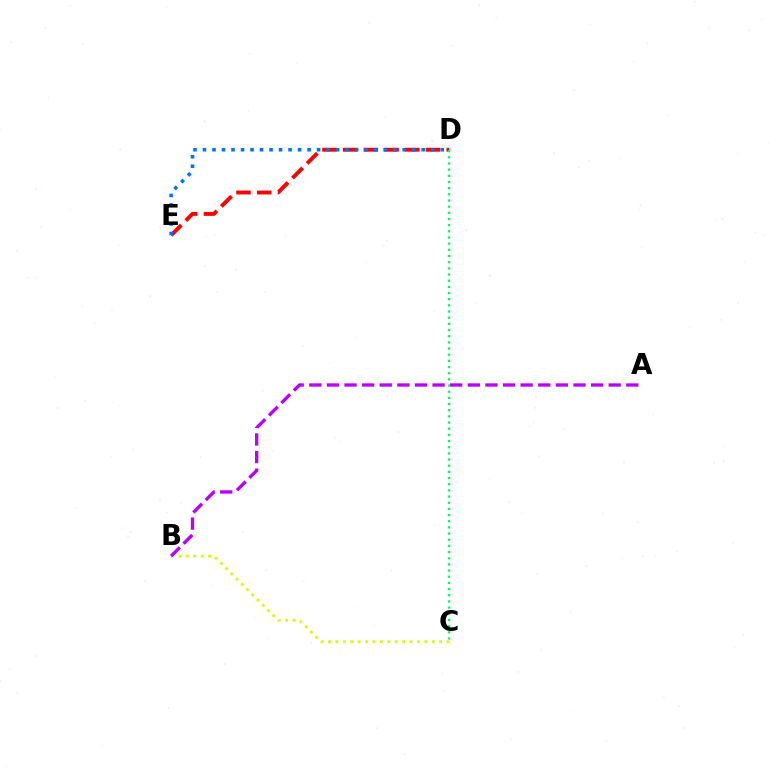{('D', 'E'): [{'color': '#ff0000', 'line_style': 'dashed', 'thickness': 2.81}, {'color': '#0074ff', 'line_style': 'dotted', 'thickness': 2.58}], ('C', 'D'): [{'color': '#00ff5c', 'line_style': 'dotted', 'thickness': 1.68}], ('B', 'C'): [{'color': '#d1ff00', 'line_style': 'dotted', 'thickness': 2.01}], ('A', 'B'): [{'color': '#b900ff', 'line_style': 'dashed', 'thickness': 2.39}]}